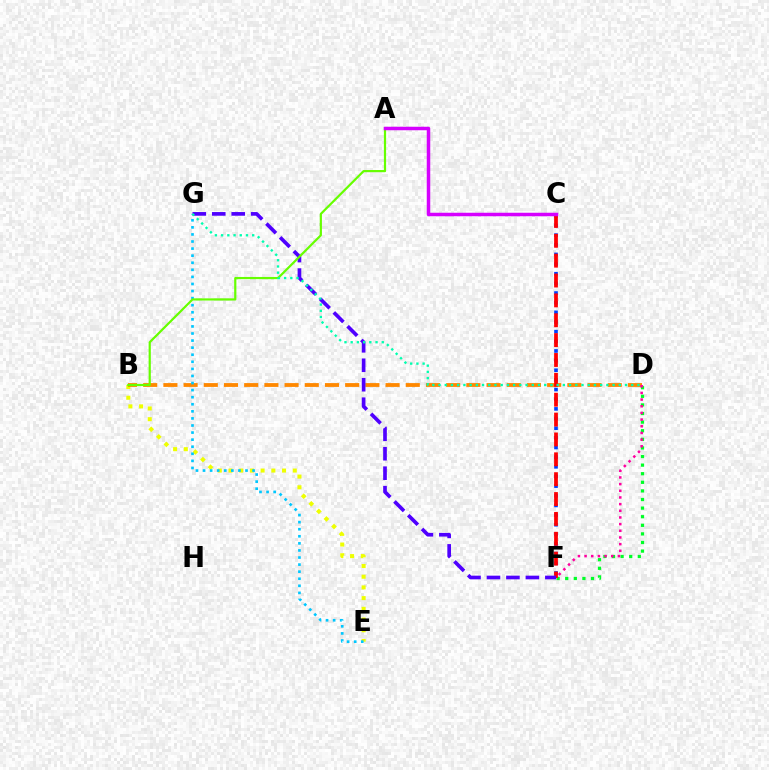{('B', 'E'): [{'color': '#eeff00', 'line_style': 'dotted', 'thickness': 2.91}], ('B', 'D'): [{'color': '#ff8800', 'line_style': 'dashed', 'thickness': 2.74}], ('D', 'F'): [{'color': '#00ff27', 'line_style': 'dotted', 'thickness': 2.34}, {'color': '#ff00a0', 'line_style': 'dotted', 'thickness': 1.81}], ('C', 'F'): [{'color': '#003fff', 'line_style': 'dotted', 'thickness': 2.62}, {'color': '#ff0000', 'line_style': 'dashed', 'thickness': 2.7}], ('E', 'G'): [{'color': '#00c7ff', 'line_style': 'dotted', 'thickness': 1.92}], ('F', 'G'): [{'color': '#4f00ff', 'line_style': 'dashed', 'thickness': 2.64}], ('A', 'B'): [{'color': '#66ff00', 'line_style': 'solid', 'thickness': 1.58}], ('D', 'G'): [{'color': '#00ffaf', 'line_style': 'dotted', 'thickness': 1.69}], ('A', 'C'): [{'color': '#d600ff', 'line_style': 'solid', 'thickness': 2.52}]}